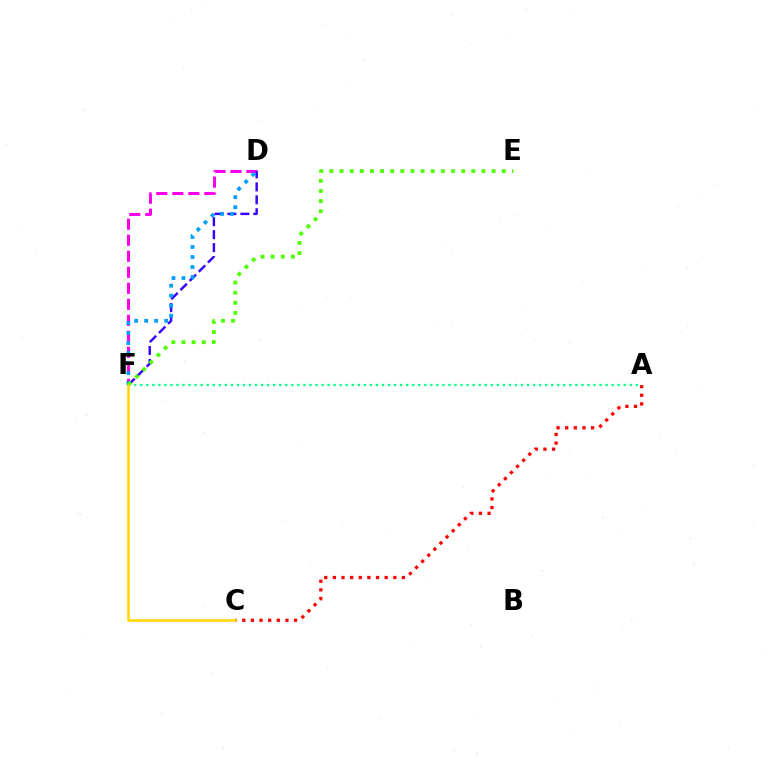{('D', 'F'): [{'color': '#ff00ed', 'line_style': 'dashed', 'thickness': 2.18}, {'color': '#3700ff', 'line_style': 'dashed', 'thickness': 1.76}, {'color': '#009eff', 'line_style': 'dotted', 'thickness': 2.72}], ('A', 'C'): [{'color': '#ff0000', 'line_style': 'dotted', 'thickness': 2.35}], ('A', 'F'): [{'color': '#00ff86', 'line_style': 'dotted', 'thickness': 1.64}], ('E', 'F'): [{'color': '#4fff00', 'line_style': 'dotted', 'thickness': 2.75}], ('C', 'F'): [{'color': '#ffd500', 'line_style': 'solid', 'thickness': 1.82}]}